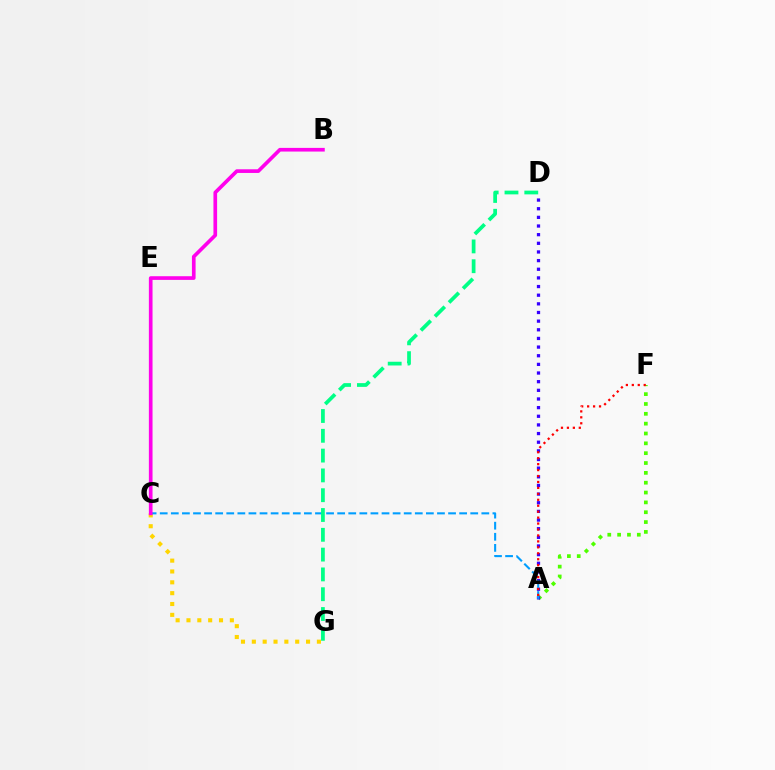{('A', 'F'): [{'color': '#4fff00', 'line_style': 'dotted', 'thickness': 2.67}, {'color': '#ff0000', 'line_style': 'dotted', 'thickness': 1.62}], ('C', 'G'): [{'color': '#ffd500', 'line_style': 'dotted', 'thickness': 2.95}], ('A', 'D'): [{'color': '#3700ff', 'line_style': 'dotted', 'thickness': 2.35}], ('A', 'C'): [{'color': '#009eff', 'line_style': 'dashed', 'thickness': 1.51}], ('B', 'C'): [{'color': '#ff00ed', 'line_style': 'solid', 'thickness': 2.64}], ('D', 'G'): [{'color': '#00ff86', 'line_style': 'dashed', 'thickness': 2.69}]}